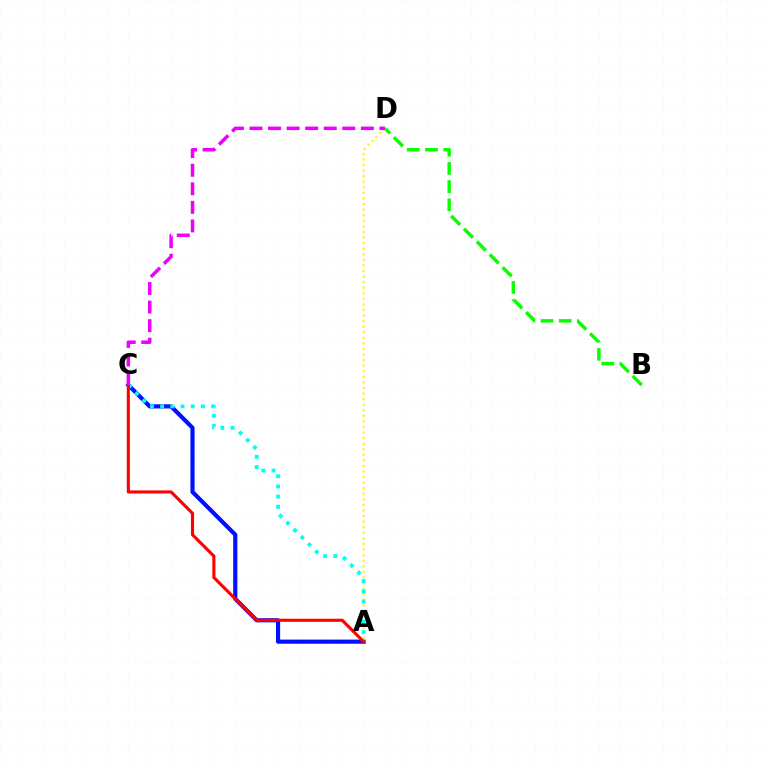{('B', 'D'): [{'color': '#08ff00', 'line_style': 'dashed', 'thickness': 2.47}], ('A', 'C'): [{'color': '#0010ff', 'line_style': 'solid', 'thickness': 2.99}, {'color': '#00fff6', 'line_style': 'dotted', 'thickness': 2.77}, {'color': '#ff0000', 'line_style': 'solid', 'thickness': 2.23}], ('A', 'D'): [{'color': '#fcf500', 'line_style': 'dotted', 'thickness': 1.51}], ('C', 'D'): [{'color': '#ee00ff', 'line_style': 'dashed', 'thickness': 2.52}]}